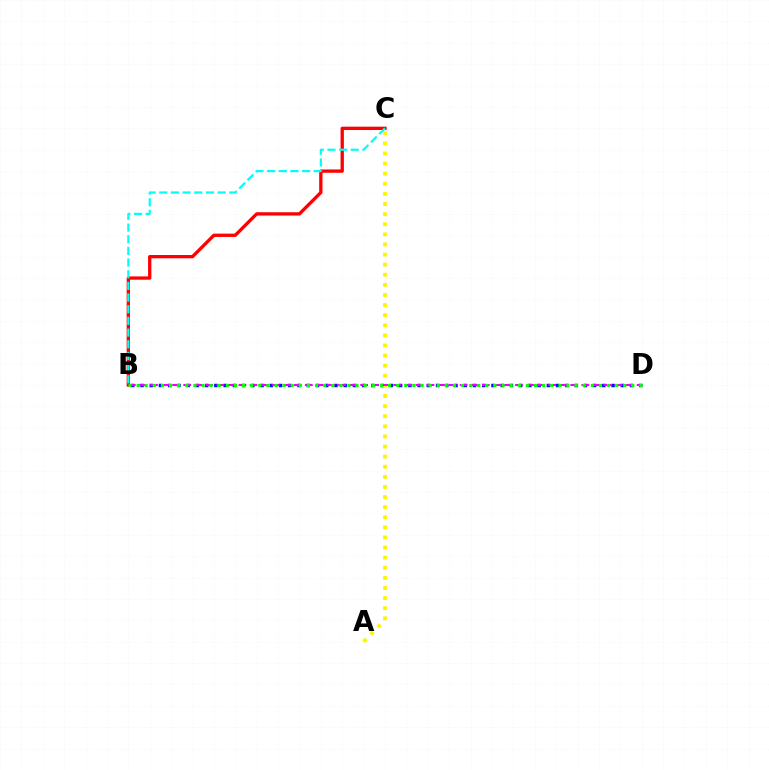{('B', 'D'): [{'color': '#0010ff', 'line_style': 'dotted', 'thickness': 2.51}, {'color': '#ee00ff', 'line_style': 'dashed', 'thickness': 1.5}, {'color': '#08ff00', 'line_style': 'dotted', 'thickness': 2.2}], ('A', 'C'): [{'color': '#fcf500', 'line_style': 'dotted', 'thickness': 2.75}], ('B', 'C'): [{'color': '#ff0000', 'line_style': 'solid', 'thickness': 2.39}, {'color': '#00fff6', 'line_style': 'dashed', 'thickness': 1.59}]}